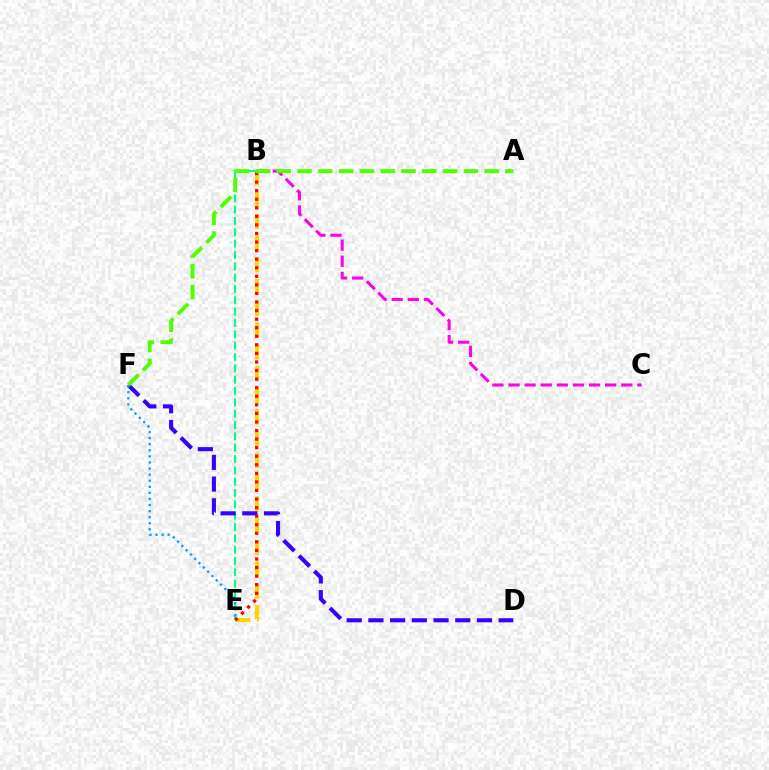{('B', 'E'): [{'color': '#00ff86', 'line_style': 'dashed', 'thickness': 1.54}, {'color': '#ffd500', 'line_style': 'dashed', 'thickness': 2.95}, {'color': '#ff0000', 'line_style': 'dotted', 'thickness': 2.33}], ('B', 'C'): [{'color': '#ff00ed', 'line_style': 'dashed', 'thickness': 2.19}], ('D', 'F'): [{'color': '#3700ff', 'line_style': 'dashed', 'thickness': 2.95}], ('A', 'F'): [{'color': '#4fff00', 'line_style': 'dashed', 'thickness': 2.82}], ('E', 'F'): [{'color': '#009eff', 'line_style': 'dotted', 'thickness': 1.65}]}